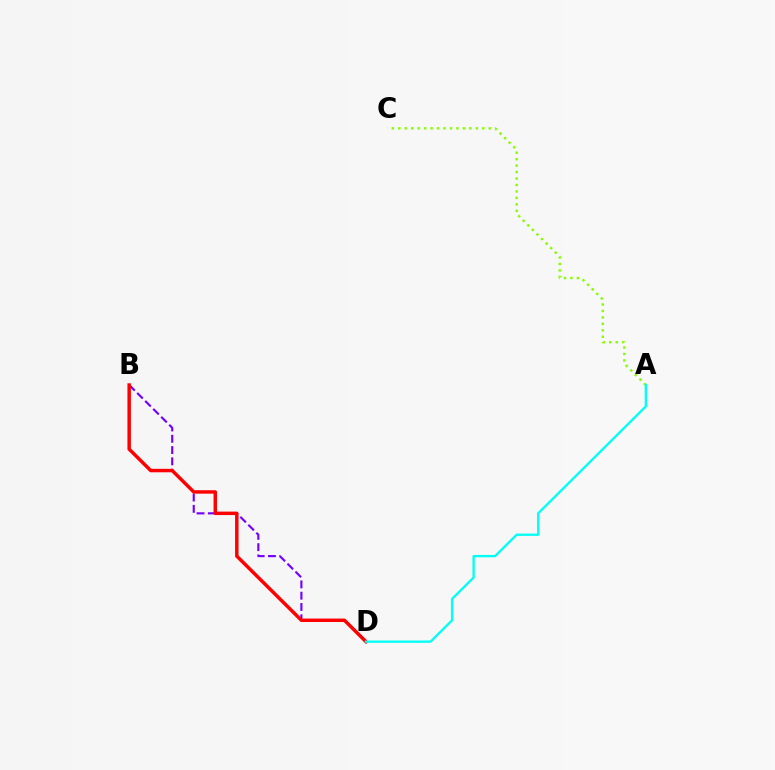{('A', 'C'): [{'color': '#84ff00', 'line_style': 'dotted', 'thickness': 1.75}], ('B', 'D'): [{'color': '#7200ff', 'line_style': 'dashed', 'thickness': 1.53}, {'color': '#ff0000', 'line_style': 'solid', 'thickness': 2.49}], ('A', 'D'): [{'color': '#00fff6', 'line_style': 'solid', 'thickness': 1.67}]}